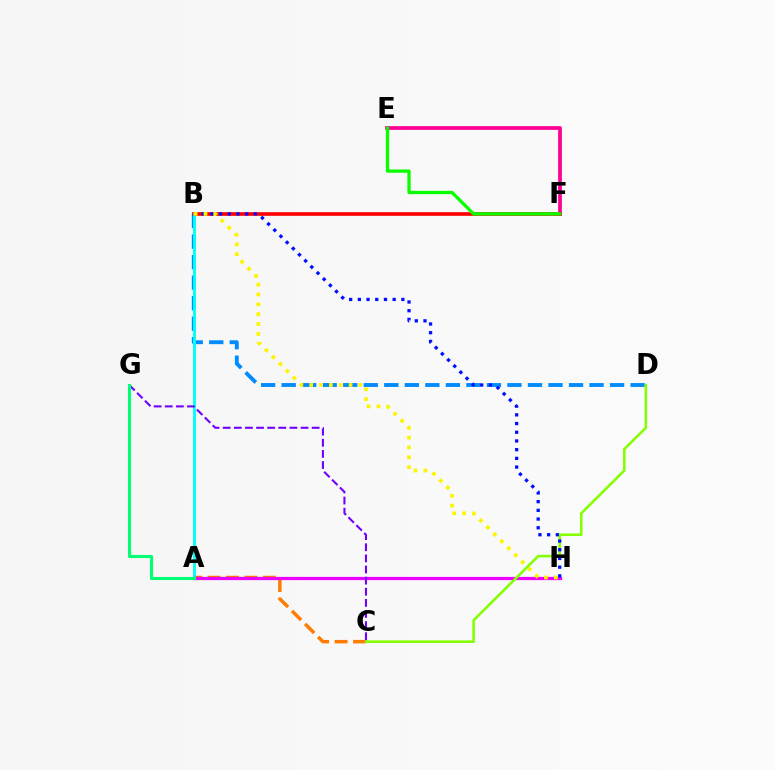{('B', 'D'): [{'color': '#008cff', 'line_style': 'dashed', 'thickness': 2.79}], ('E', 'F'): [{'color': '#ff0094', 'line_style': 'solid', 'thickness': 2.69}, {'color': '#08ff00', 'line_style': 'solid', 'thickness': 2.37}], ('A', 'C'): [{'color': '#ff7c00', 'line_style': 'dashed', 'thickness': 2.51}], ('B', 'F'): [{'color': '#ff0000', 'line_style': 'solid', 'thickness': 2.63}], ('A', 'B'): [{'color': '#00fff6', 'line_style': 'solid', 'thickness': 2.08}], ('A', 'H'): [{'color': '#ee00ff', 'line_style': 'solid', 'thickness': 2.32}], ('C', 'D'): [{'color': '#84ff00', 'line_style': 'solid', 'thickness': 1.85}], ('C', 'G'): [{'color': '#7200ff', 'line_style': 'dashed', 'thickness': 1.51}], ('B', 'H'): [{'color': '#0010ff', 'line_style': 'dotted', 'thickness': 2.36}, {'color': '#fcf500', 'line_style': 'dotted', 'thickness': 2.68}], ('A', 'G'): [{'color': '#00ff74', 'line_style': 'solid', 'thickness': 2.22}]}